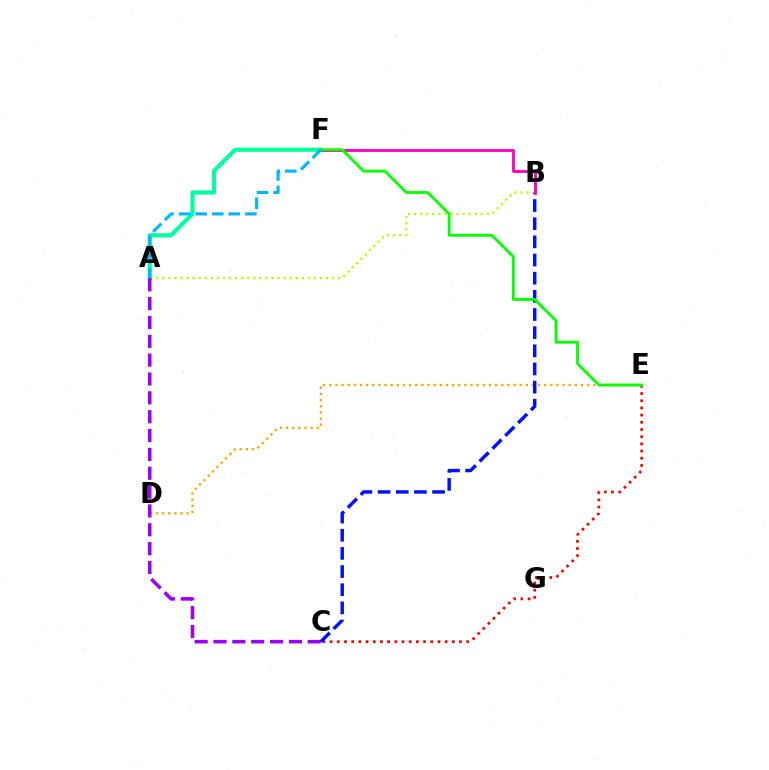{('C', 'E'): [{'color': '#ff0000', 'line_style': 'dotted', 'thickness': 1.95}], ('D', 'E'): [{'color': '#ffa500', 'line_style': 'dotted', 'thickness': 1.67}], ('A', 'B'): [{'color': '#b3ff00', 'line_style': 'dotted', 'thickness': 1.65}], ('A', 'F'): [{'color': '#00ff9d', 'line_style': 'solid', 'thickness': 3.0}, {'color': '#00b5ff', 'line_style': 'dashed', 'thickness': 2.25}], ('A', 'C'): [{'color': '#9b00ff', 'line_style': 'dashed', 'thickness': 2.56}], ('B', 'C'): [{'color': '#0010ff', 'line_style': 'dashed', 'thickness': 2.47}], ('B', 'F'): [{'color': '#ff00bd', 'line_style': 'solid', 'thickness': 2.03}], ('E', 'F'): [{'color': '#08ff00', 'line_style': 'solid', 'thickness': 2.05}]}